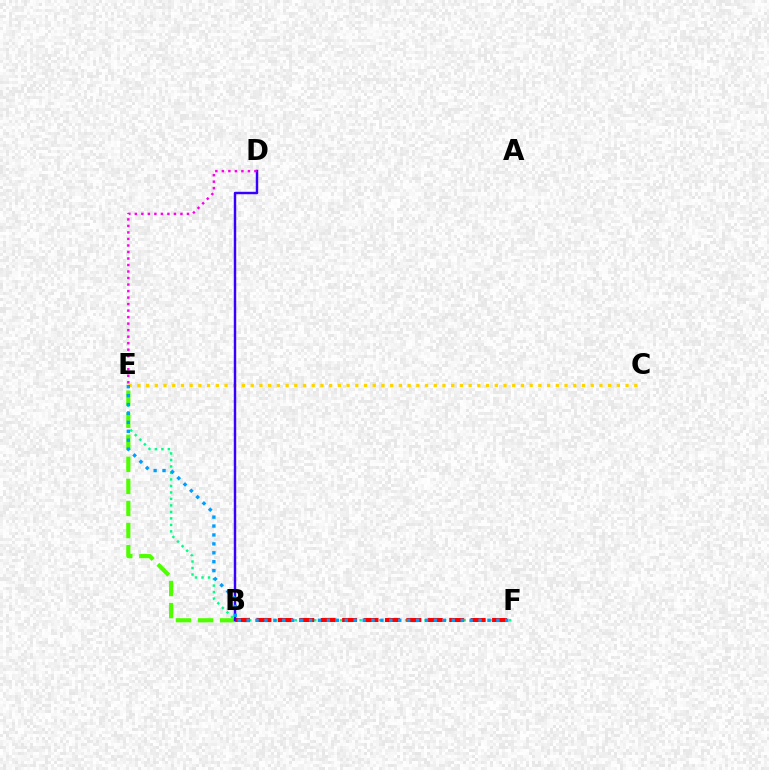{('E', 'F'): [{'color': '#00ff86', 'line_style': 'dotted', 'thickness': 1.77}, {'color': '#009eff', 'line_style': 'dotted', 'thickness': 2.42}], ('B', 'F'): [{'color': '#ff0000', 'line_style': 'dashed', 'thickness': 2.91}], ('C', 'E'): [{'color': '#ffd500', 'line_style': 'dotted', 'thickness': 2.37}], ('B', 'E'): [{'color': '#4fff00', 'line_style': 'dashed', 'thickness': 3.0}], ('B', 'D'): [{'color': '#3700ff', 'line_style': 'solid', 'thickness': 1.76}], ('D', 'E'): [{'color': '#ff00ed', 'line_style': 'dotted', 'thickness': 1.77}]}